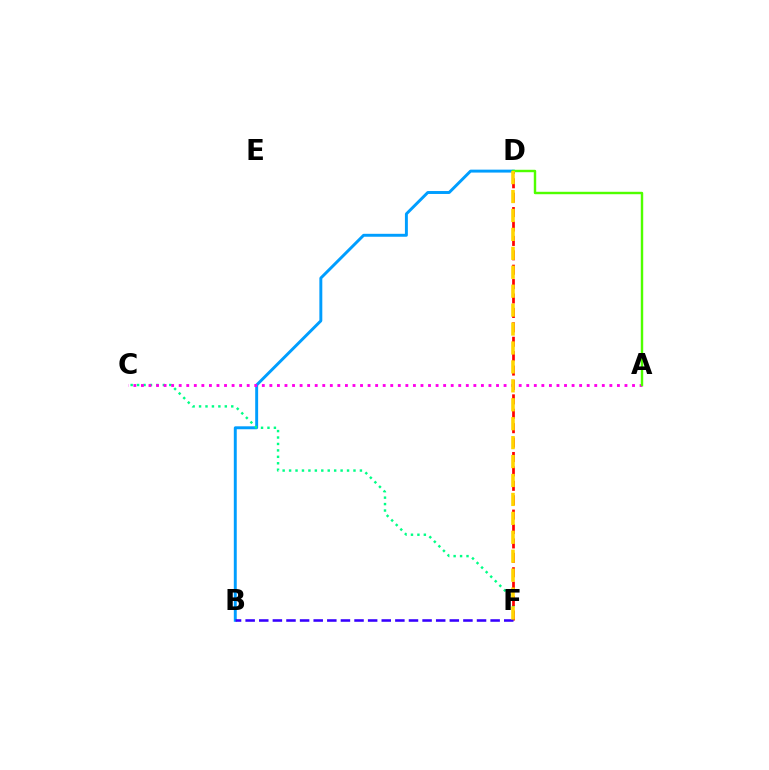{('B', 'D'): [{'color': '#009eff', 'line_style': 'solid', 'thickness': 2.11}], ('C', 'F'): [{'color': '#00ff86', 'line_style': 'dotted', 'thickness': 1.75}], ('D', 'F'): [{'color': '#ff0000', 'line_style': 'dashed', 'thickness': 1.96}, {'color': '#ffd500', 'line_style': 'dashed', 'thickness': 2.57}], ('B', 'F'): [{'color': '#3700ff', 'line_style': 'dashed', 'thickness': 1.85}], ('A', 'C'): [{'color': '#ff00ed', 'line_style': 'dotted', 'thickness': 2.05}], ('A', 'D'): [{'color': '#4fff00', 'line_style': 'solid', 'thickness': 1.75}]}